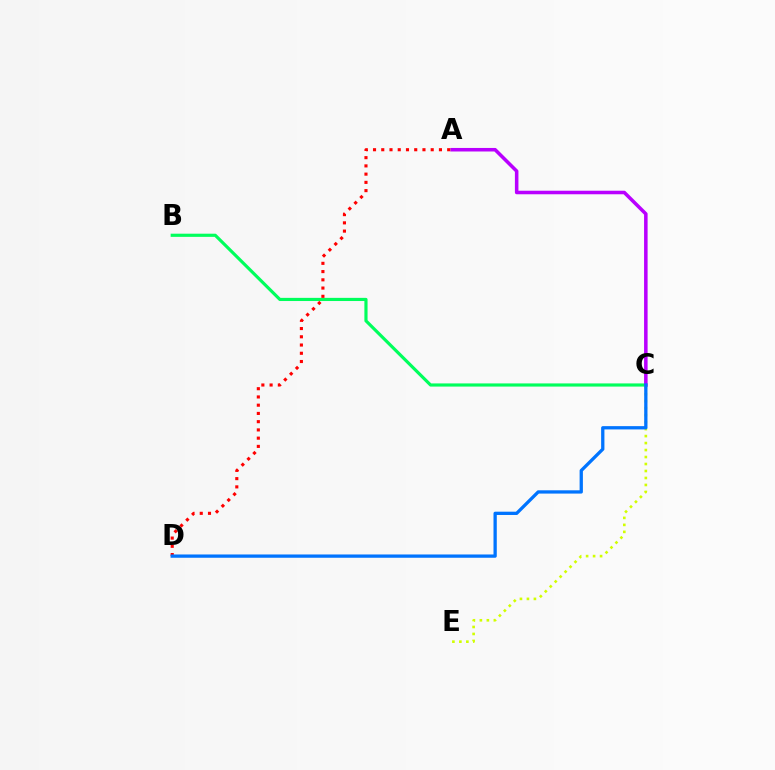{('B', 'C'): [{'color': '#00ff5c', 'line_style': 'solid', 'thickness': 2.28}], ('A', 'C'): [{'color': '#b900ff', 'line_style': 'solid', 'thickness': 2.55}], ('C', 'E'): [{'color': '#d1ff00', 'line_style': 'dotted', 'thickness': 1.9}], ('A', 'D'): [{'color': '#ff0000', 'line_style': 'dotted', 'thickness': 2.24}], ('C', 'D'): [{'color': '#0074ff', 'line_style': 'solid', 'thickness': 2.37}]}